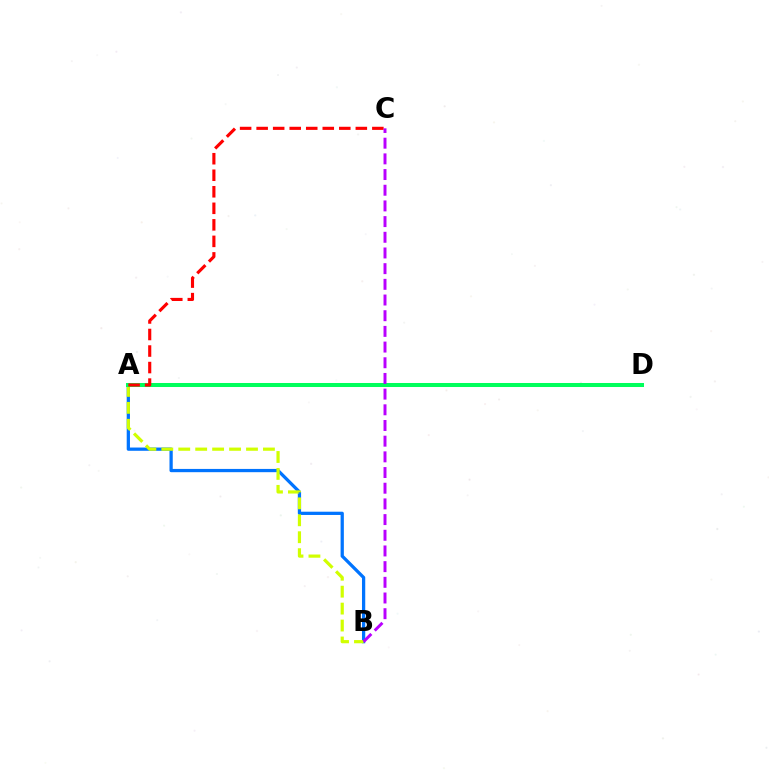{('A', 'B'): [{'color': '#0074ff', 'line_style': 'solid', 'thickness': 2.34}, {'color': '#d1ff00', 'line_style': 'dashed', 'thickness': 2.3}], ('A', 'D'): [{'color': '#00ff5c', 'line_style': 'solid', 'thickness': 2.89}], ('A', 'C'): [{'color': '#ff0000', 'line_style': 'dashed', 'thickness': 2.25}], ('B', 'C'): [{'color': '#b900ff', 'line_style': 'dashed', 'thickness': 2.13}]}